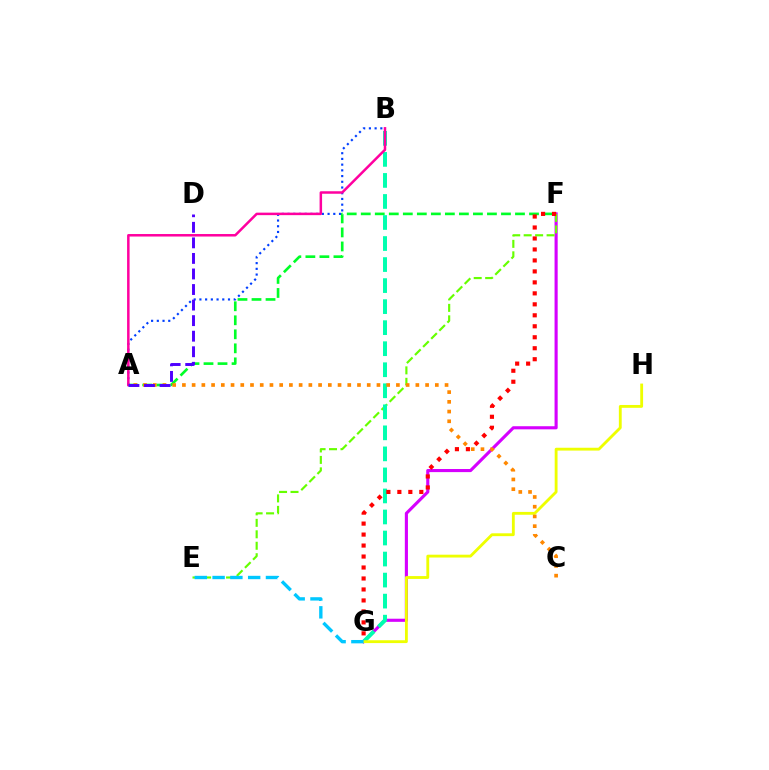{('A', 'F'): [{'color': '#00ff27', 'line_style': 'dashed', 'thickness': 1.9}], ('A', 'B'): [{'color': '#003fff', 'line_style': 'dotted', 'thickness': 1.55}, {'color': '#ff00a0', 'line_style': 'solid', 'thickness': 1.8}], ('F', 'G'): [{'color': '#d600ff', 'line_style': 'solid', 'thickness': 2.24}, {'color': '#ff0000', 'line_style': 'dotted', 'thickness': 2.98}], ('E', 'F'): [{'color': '#66ff00', 'line_style': 'dashed', 'thickness': 1.56}], ('B', 'G'): [{'color': '#00ffaf', 'line_style': 'dashed', 'thickness': 2.86}], ('G', 'H'): [{'color': '#eeff00', 'line_style': 'solid', 'thickness': 2.05}], ('A', 'C'): [{'color': '#ff8800', 'line_style': 'dotted', 'thickness': 2.64}], ('E', 'G'): [{'color': '#00c7ff', 'line_style': 'dashed', 'thickness': 2.42}], ('A', 'D'): [{'color': '#4f00ff', 'line_style': 'dashed', 'thickness': 2.11}]}